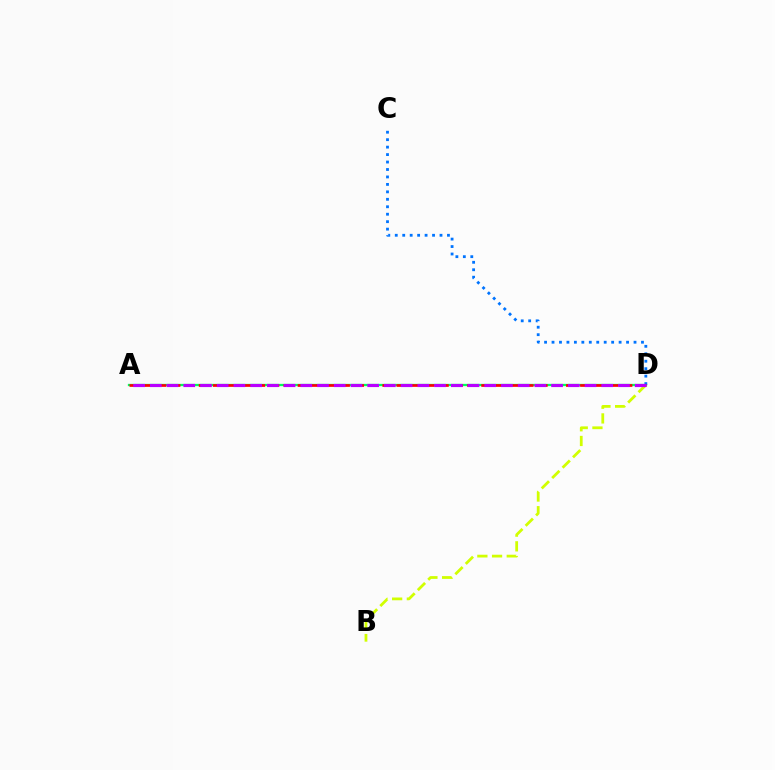{('A', 'D'): [{'color': '#00ff5c', 'line_style': 'solid', 'thickness': 1.65}, {'color': '#ff0000', 'line_style': 'dashed', 'thickness': 1.92}, {'color': '#b900ff', 'line_style': 'dashed', 'thickness': 2.27}], ('C', 'D'): [{'color': '#0074ff', 'line_style': 'dotted', 'thickness': 2.03}], ('B', 'D'): [{'color': '#d1ff00', 'line_style': 'dashed', 'thickness': 2.0}]}